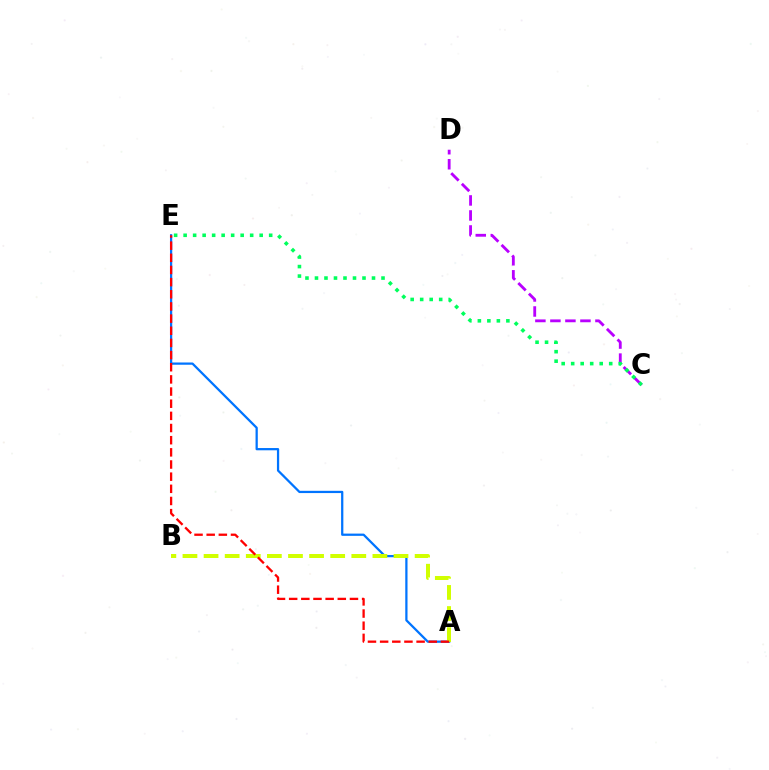{('C', 'D'): [{'color': '#b900ff', 'line_style': 'dashed', 'thickness': 2.04}], ('C', 'E'): [{'color': '#00ff5c', 'line_style': 'dotted', 'thickness': 2.58}], ('A', 'E'): [{'color': '#0074ff', 'line_style': 'solid', 'thickness': 1.62}, {'color': '#ff0000', 'line_style': 'dashed', 'thickness': 1.65}], ('A', 'B'): [{'color': '#d1ff00', 'line_style': 'dashed', 'thickness': 2.87}]}